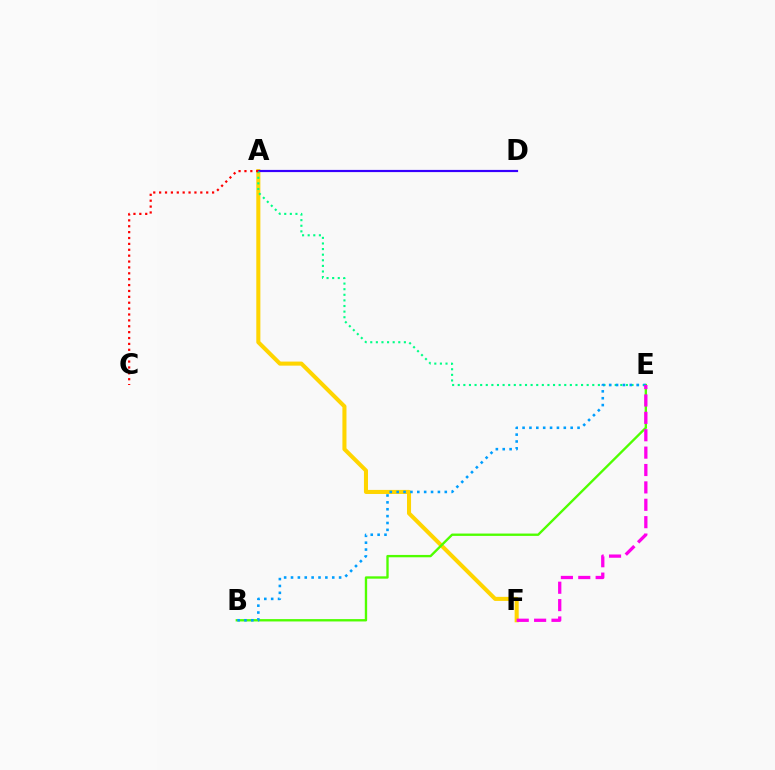{('A', 'F'): [{'color': '#ffd500', 'line_style': 'solid', 'thickness': 2.92}], ('B', 'E'): [{'color': '#4fff00', 'line_style': 'solid', 'thickness': 1.69}, {'color': '#009eff', 'line_style': 'dotted', 'thickness': 1.87}], ('A', 'D'): [{'color': '#3700ff', 'line_style': 'solid', 'thickness': 1.57}], ('A', 'E'): [{'color': '#00ff86', 'line_style': 'dotted', 'thickness': 1.52}], ('E', 'F'): [{'color': '#ff00ed', 'line_style': 'dashed', 'thickness': 2.36}], ('A', 'C'): [{'color': '#ff0000', 'line_style': 'dotted', 'thickness': 1.6}]}